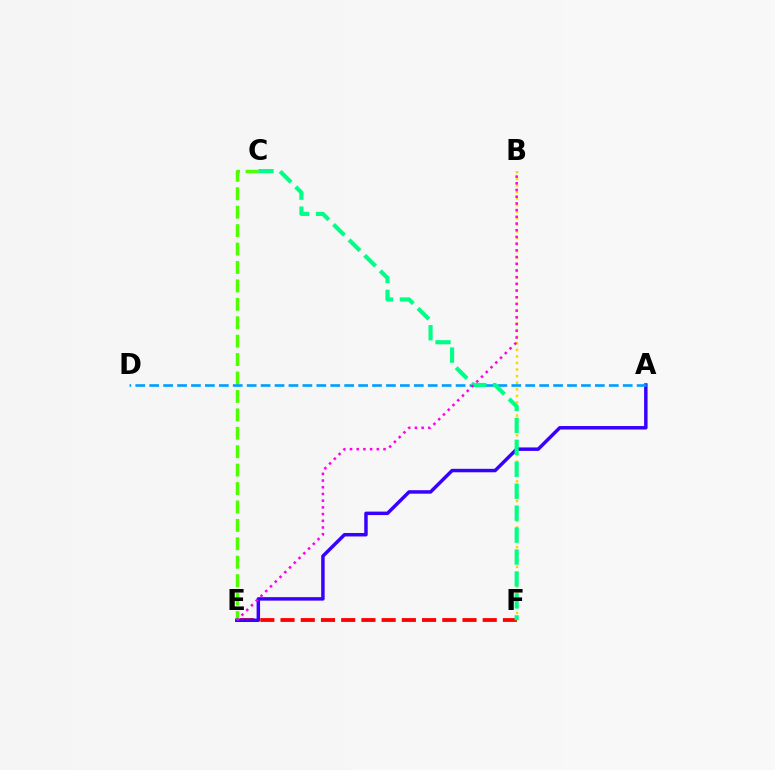{('B', 'F'): [{'color': '#ffd500', 'line_style': 'dotted', 'thickness': 1.79}], ('C', 'E'): [{'color': '#4fff00', 'line_style': 'dashed', 'thickness': 2.5}], ('E', 'F'): [{'color': '#ff0000', 'line_style': 'dashed', 'thickness': 2.75}], ('A', 'E'): [{'color': '#3700ff', 'line_style': 'solid', 'thickness': 2.5}], ('A', 'D'): [{'color': '#009eff', 'line_style': 'dashed', 'thickness': 1.89}], ('C', 'F'): [{'color': '#00ff86', 'line_style': 'dashed', 'thickness': 2.98}], ('B', 'E'): [{'color': '#ff00ed', 'line_style': 'dotted', 'thickness': 1.82}]}